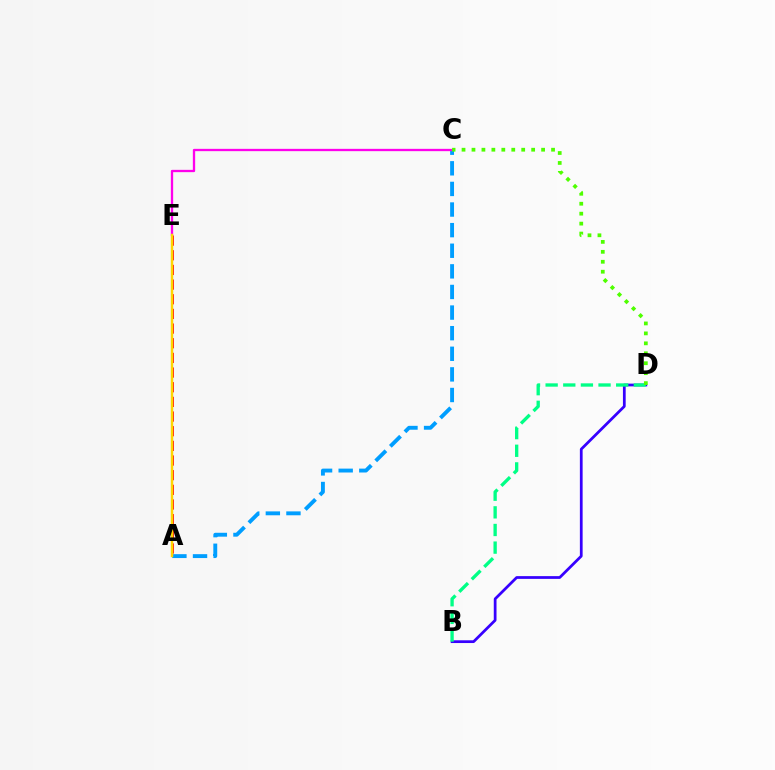{('B', 'D'): [{'color': '#3700ff', 'line_style': 'solid', 'thickness': 1.98}, {'color': '#00ff86', 'line_style': 'dashed', 'thickness': 2.4}], ('A', 'C'): [{'color': '#009eff', 'line_style': 'dashed', 'thickness': 2.8}], ('A', 'E'): [{'color': '#ff0000', 'line_style': 'dashed', 'thickness': 1.99}, {'color': '#ffd500', 'line_style': 'solid', 'thickness': 1.76}], ('C', 'E'): [{'color': '#ff00ed', 'line_style': 'solid', 'thickness': 1.67}], ('C', 'D'): [{'color': '#4fff00', 'line_style': 'dotted', 'thickness': 2.7}]}